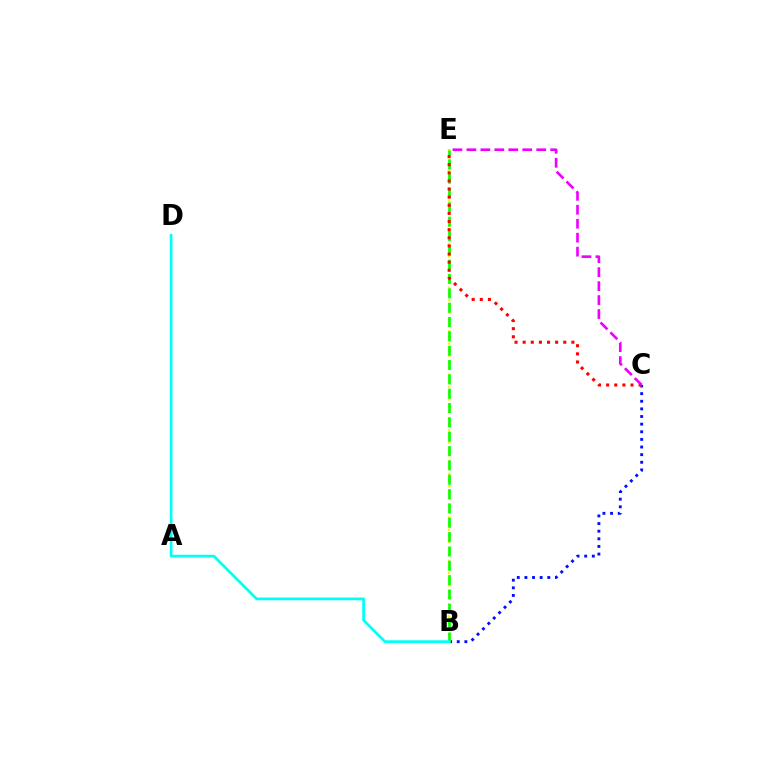{('B', 'E'): [{'color': '#fcf500', 'line_style': 'dotted', 'thickness': 1.69}, {'color': '#08ff00', 'line_style': 'dashed', 'thickness': 1.95}], ('B', 'C'): [{'color': '#0010ff', 'line_style': 'dotted', 'thickness': 2.07}], ('B', 'D'): [{'color': '#00fff6', 'line_style': 'solid', 'thickness': 1.96}], ('C', 'E'): [{'color': '#ff0000', 'line_style': 'dotted', 'thickness': 2.21}, {'color': '#ee00ff', 'line_style': 'dashed', 'thickness': 1.9}]}